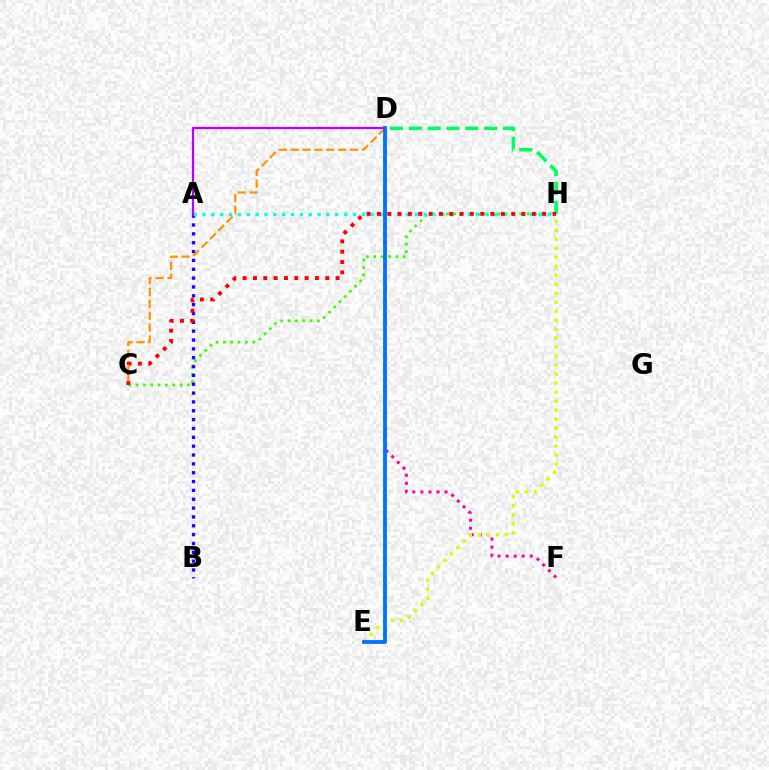{('C', 'H'): [{'color': '#3dff00', 'line_style': 'dotted', 'thickness': 2.0}, {'color': '#ff0000', 'line_style': 'dotted', 'thickness': 2.81}], ('A', 'B'): [{'color': '#2500ff', 'line_style': 'dotted', 'thickness': 2.4}], ('C', 'D'): [{'color': '#ff9400', 'line_style': 'dashed', 'thickness': 1.61}], ('A', 'H'): [{'color': '#00fff6', 'line_style': 'dotted', 'thickness': 2.4}], ('A', 'D'): [{'color': '#b900ff', 'line_style': 'solid', 'thickness': 1.61}], ('D', 'F'): [{'color': '#ff00ac', 'line_style': 'dotted', 'thickness': 2.19}], ('E', 'H'): [{'color': '#d1ff00', 'line_style': 'dotted', 'thickness': 2.44}], ('D', 'H'): [{'color': '#00ff5c', 'line_style': 'dashed', 'thickness': 2.56}], ('D', 'E'): [{'color': '#0074ff', 'line_style': 'solid', 'thickness': 2.76}]}